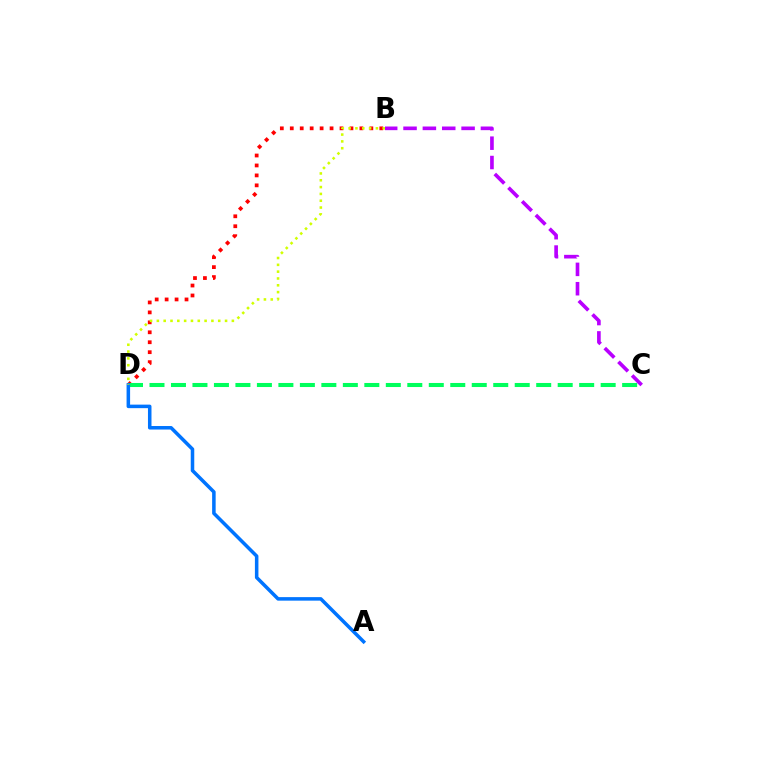{('B', 'D'): [{'color': '#ff0000', 'line_style': 'dotted', 'thickness': 2.7}, {'color': '#d1ff00', 'line_style': 'dotted', 'thickness': 1.85}], ('B', 'C'): [{'color': '#b900ff', 'line_style': 'dashed', 'thickness': 2.63}], ('C', 'D'): [{'color': '#00ff5c', 'line_style': 'dashed', 'thickness': 2.92}], ('A', 'D'): [{'color': '#0074ff', 'line_style': 'solid', 'thickness': 2.54}]}